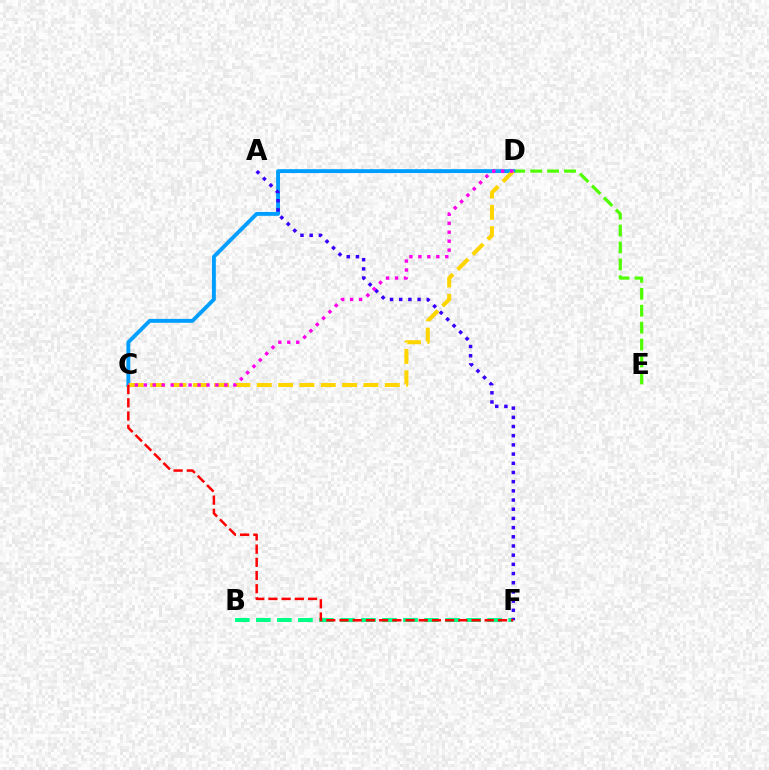{('B', 'F'): [{'color': '#00ff86', 'line_style': 'dashed', 'thickness': 2.86}], ('D', 'E'): [{'color': '#4fff00', 'line_style': 'dashed', 'thickness': 2.3}], ('C', 'D'): [{'color': '#009eff', 'line_style': 'solid', 'thickness': 2.79}, {'color': '#ffd500', 'line_style': 'dashed', 'thickness': 2.9}, {'color': '#ff00ed', 'line_style': 'dotted', 'thickness': 2.43}], ('A', 'F'): [{'color': '#3700ff', 'line_style': 'dotted', 'thickness': 2.5}], ('C', 'F'): [{'color': '#ff0000', 'line_style': 'dashed', 'thickness': 1.79}]}